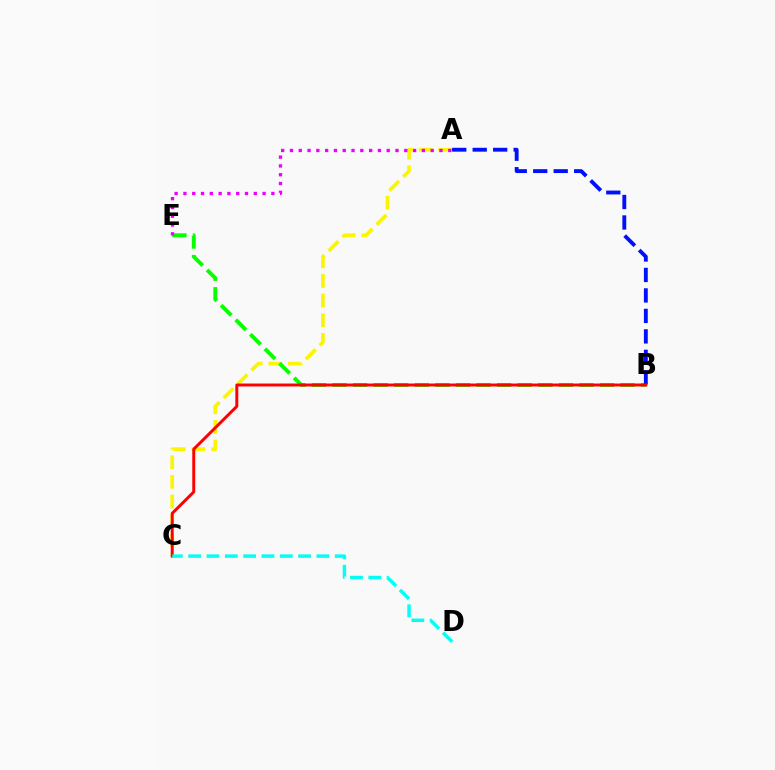{('A', 'C'): [{'color': '#fcf500', 'line_style': 'dashed', 'thickness': 2.67}], ('B', 'E'): [{'color': '#08ff00', 'line_style': 'dashed', 'thickness': 2.8}], ('A', 'E'): [{'color': '#ee00ff', 'line_style': 'dotted', 'thickness': 2.39}], ('A', 'B'): [{'color': '#0010ff', 'line_style': 'dashed', 'thickness': 2.78}], ('B', 'C'): [{'color': '#ff0000', 'line_style': 'solid', 'thickness': 2.13}], ('C', 'D'): [{'color': '#00fff6', 'line_style': 'dashed', 'thickness': 2.49}]}